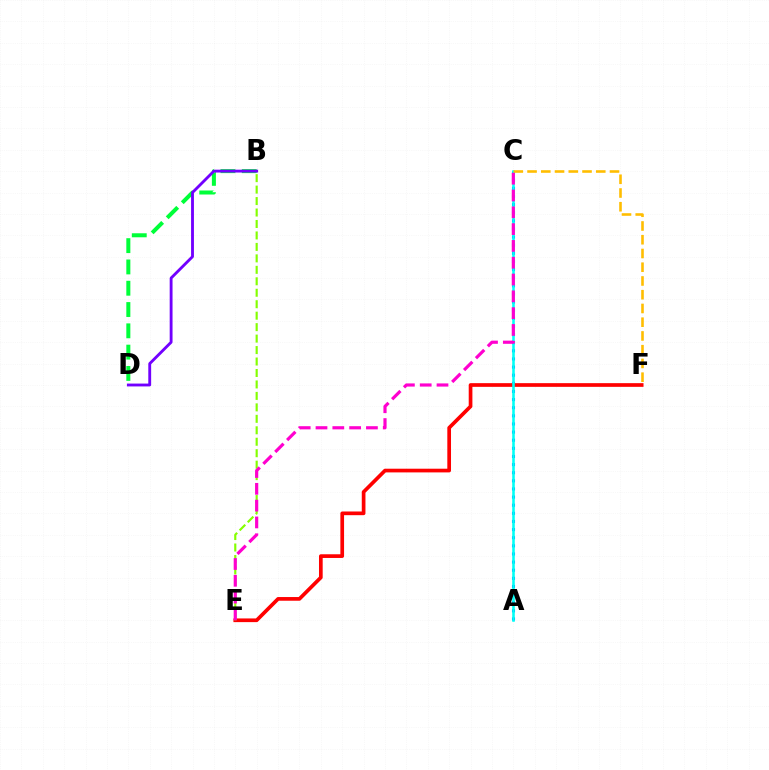{('A', 'C'): [{'color': '#004bff', 'line_style': 'dotted', 'thickness': 2.21}, {'color': '#00fff6', 'line_style': 'solid', 'thickness': 1.85}], ('B', 'D'): [{'color': '#00ff39', 'line_style': 'dashed', 'thickness': 2.89}, {'color': '#7200ff', 'line_style': 'solid', 'thickness': 2.05}], ('E', 'F'): [{'color': '#ff0000', 'line_style': 'solid', 'thickness': 2.66}], ('C', 'F'): [{'color': '#ffbd00', 'line_style': 'dashed', 'thickness': 1.87}], ('B', 'E'): [{'color': '#84ff00', 'line_style': 'dashed', 'thickness': 1.56}], ('C', 'E'): [{'color': '#ff00cf', 'line_style': 'dashed', 'thickness': 2.28}]}